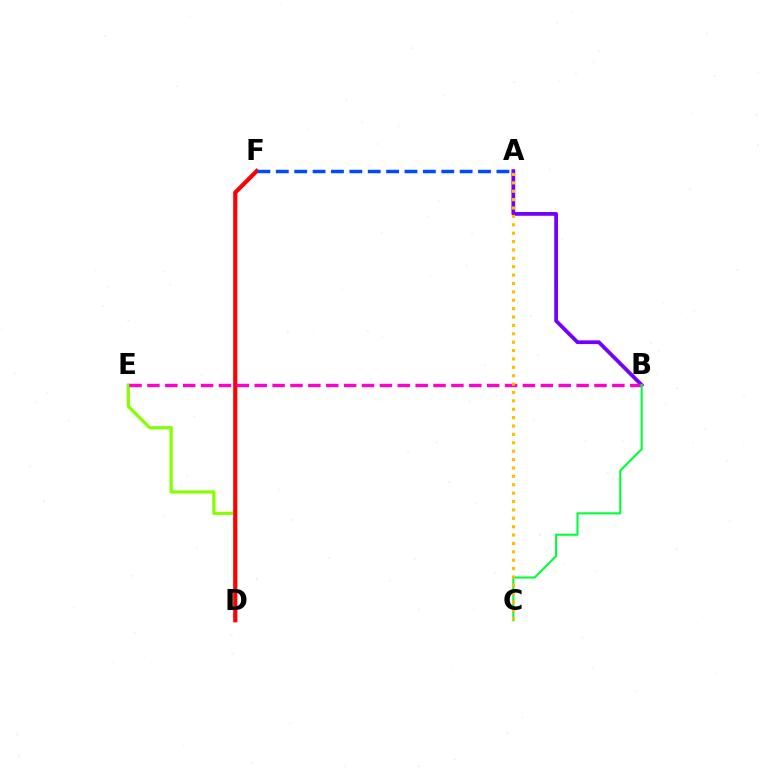{('D', 'E'): [{'color': '#84ff00', 'line_style': 'solid', 'thickness': 2.31}], ('A', 'B'): [{'color': '#7200ff', 'line_style': 'solid', 'thickness': 2.71}], ('D', 'F'): [{'color': '#00fff6', 'line_style': 'solid', 'thickness': 1.86}, {'color': '#ff0000', 'line_style': 'solid', 'thickness': 3.0}], ('B', 'E'): [{'color': '#ff00cf', 'line_style': 'dashed', 'thickness': 2.43}], ('B', 'C'): [{'color': '#00ff39', 'line_style': 'solid', 'thickness': 1.51}], ('A', 'C'): [{'color': '#ffbd00', 'line_style': 'dotted', 'thickness': 2.28}], ('A', 'F'): [{'color': '#004bff', 'line_style': 'dashed', 'thickness': 2.5}]}